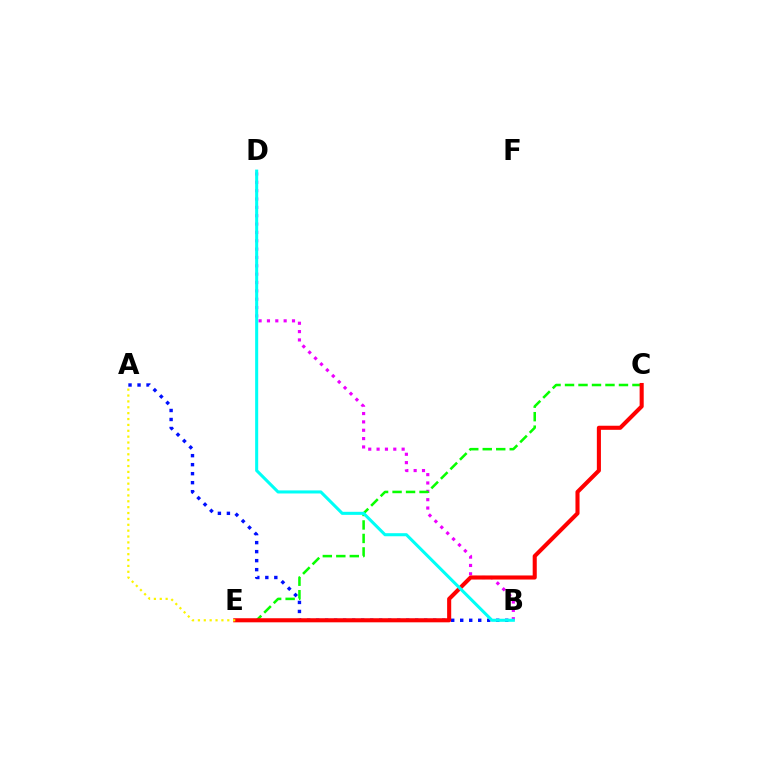{('B', 'D'): [{'color': '#ee00ff', 'line_style': 'dotted', 'thickness': 2.27}, {'color': '#00fff6', 'line_style': 'solid', 'thickness': 2.2}], ('A', 'B'): [{'color': '#0010ff', 'line_style': 'dotted', 'thickness': 2.45}], ('C', 'E'): [{'color': '#08ff00', 'line_style': 'dashed', 'thickness': 1.83}, {'color': '#ff0000', 'line_style': 'solid', 'thickness': 2.94}], ('A', 'E'): [{'color': '#fcf500', 'line_style': 'dotted', 'thickness': 1.6}]}